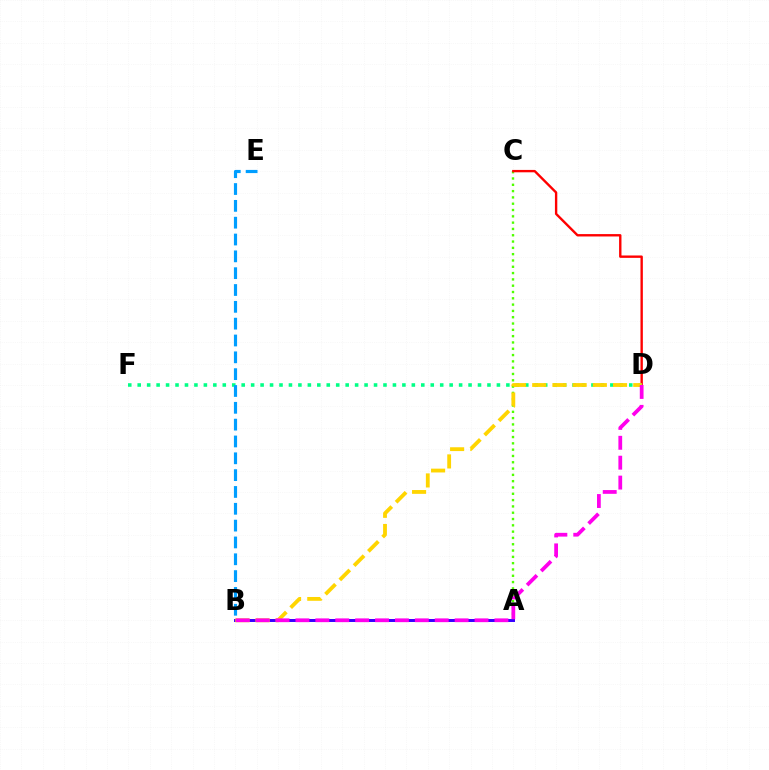{('A', 'C'): [{'color': '#4fff00', 'line_style': 'dotted', 'thickness': 1.71}], ('C', 'D'): [{'color': '#ff0000', 'line_style': 'solid', 'thickness': 1.71}], ('A', 'B'): [{'color': '#3700ff', 'line_style': 'solid', 'thickness': 2.14}], ('D', 'F'): [{'color': '#00ff86', 'line_style': 'dotted', 'thickness': 2.57}], ('B', 'D'): [{'color': '#ffd500', 'line_style': 'dashed', 'thickness': 2.74}, {'color': '#ff00ed', 'line_style': 'dashed', 'thickness': 2.7}], ('B', 'E'): [{'color': '#009eff', 'line_style': 'dashed', 'thickness': 2.29}]}